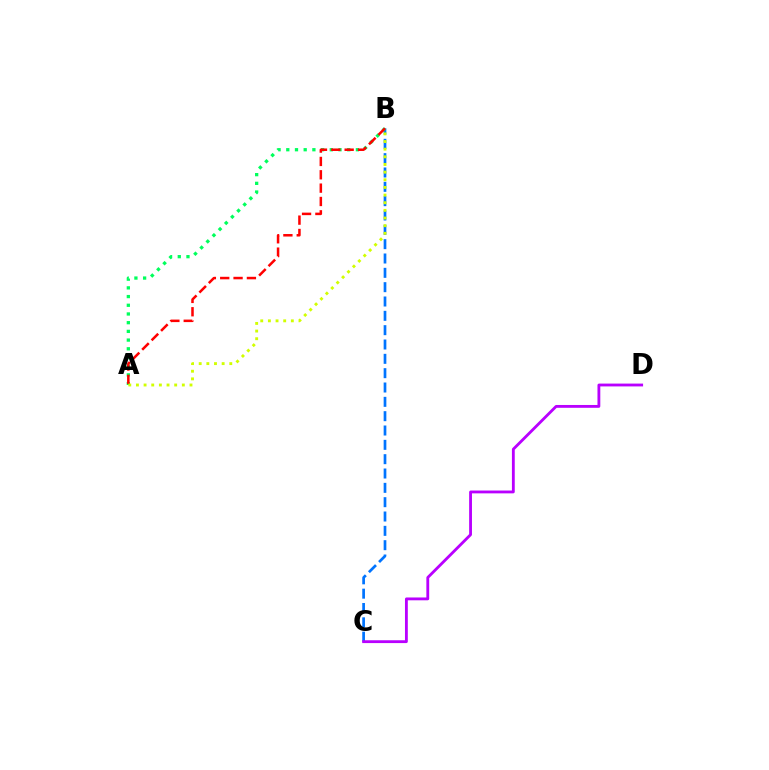{('B', 'C'): [{'color': '#0074ff', 'line_style': 'dashed', 'thickness': 1.95}], ('A', 'B'): [{'color': '#00ff5c', 'line_style': 'dotted', 'thickness': 2.36}, {'color': '#ff0000', 'line_style': 'dashed', 'thickness': 1.81}, {'color': '#d1ff00', 'line_style': 'dotted', 'thickness': 2.08}], ('C', 'D'): [{'color': '#b900ff', 'line_style': 'solid', 'thickness': 2.04}]}